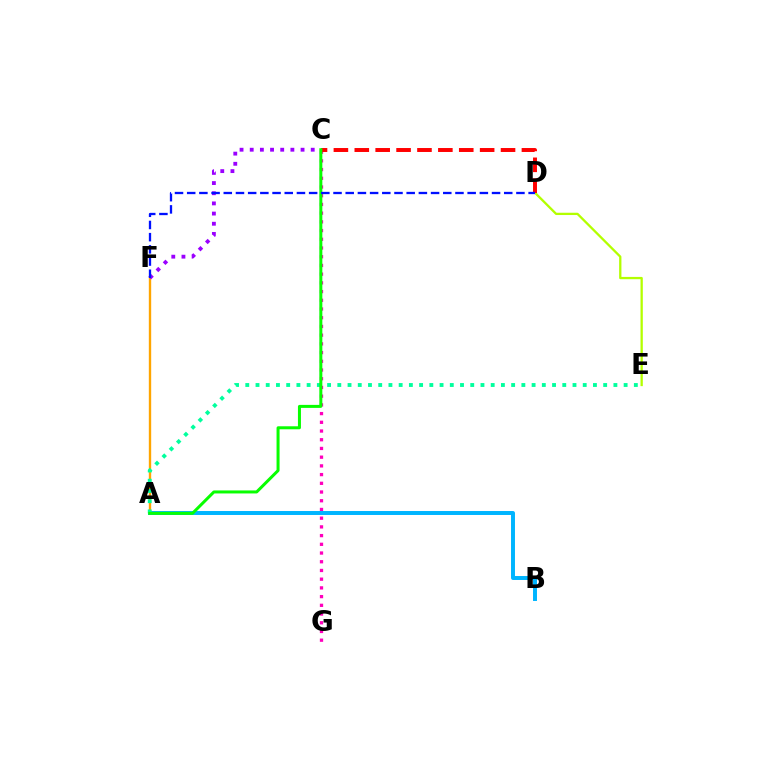{('D', 'E'): [{'color': '#b3ff00', 'line_style': 'solid', 'thickness': 1.65}], ('C', 'G'): [{'color': '#ff00bd', 'line_style': 'dotted', 'thickness': 2.37}], ('A', 'F'): [{'color': '#ffa500', 'line_style': 'solid', 'thickness': 1.71}], ('C', 'F'): [{'color': '#9b00ff', 'line_style': 'dotted', 'thickness': 2.76}], ('C', 'D'): [{'color': '#ff0000', 'line_style': 'dashed', 'thickness': 2.84}], ('A', 'B'): [{'color': '#00b5ff', 'line_style': 'solid', 'thickness': 2.85}], ('A', 'E'): [{'color': '#00ff9d', 'line_style': 'dotted', 'thickness': 2.78}], ('A', 'C'): [{'color': '#08ff00', 'line_style': 'solid', 'thickness': 2.16}], ('D', 'F'): [{'color': '#0010ff', 'line_style': 'dashed', 'thickness': 1.66}]}